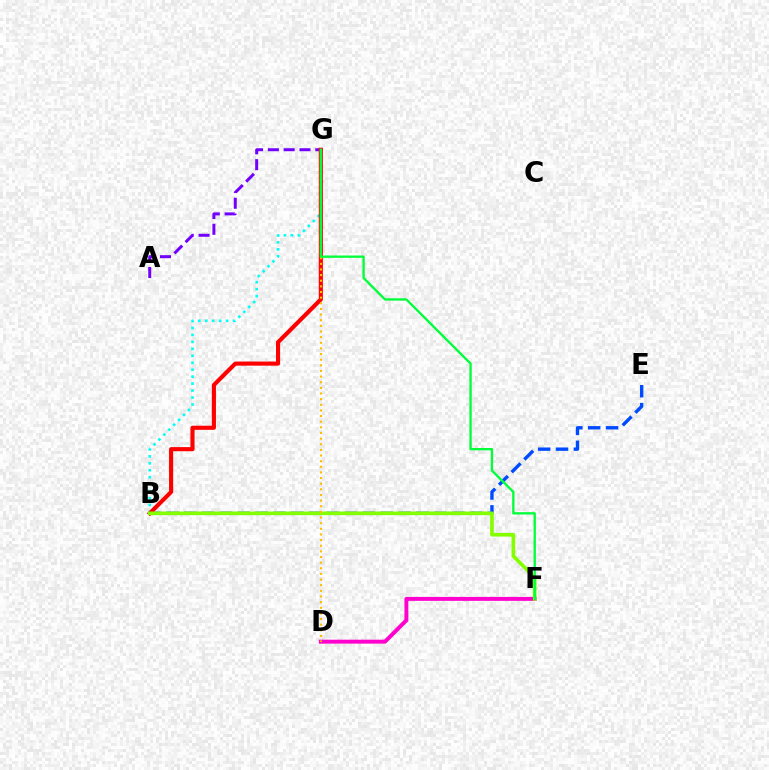{('D', 'F'): [{'color': '#ff00cf', 'line_style': 'solid', 'thickness': 2.83}], ('A', 'G'): [{'color': '#7200ff', 'line_style': 'dashed', 'thickness': 2.15}], ('B', 'E'): [{'color': '#004bff', 'line_style': 'dashed', 'thickness': 2.43}], ('B', 'G'): [{'color': '#00fff6', 'line_style': 'dotted', 'thickness': 1.89}, {'color': '#ff0000', 'line_style': 'solid', 'thickness': 2.96}], ('B', 'F'): [{'color': '#84ff00', 'line_style': 'solid', 'thickness': 2.64}], ('D', 'G'): [{'color': '#ffbd00', 'line_style': 'dotted', 'thickness': 1.53}], ('F', 'G'): [{'color': '#00ff39', 'line_style': 'solid', 'thickness': 1.67}]}